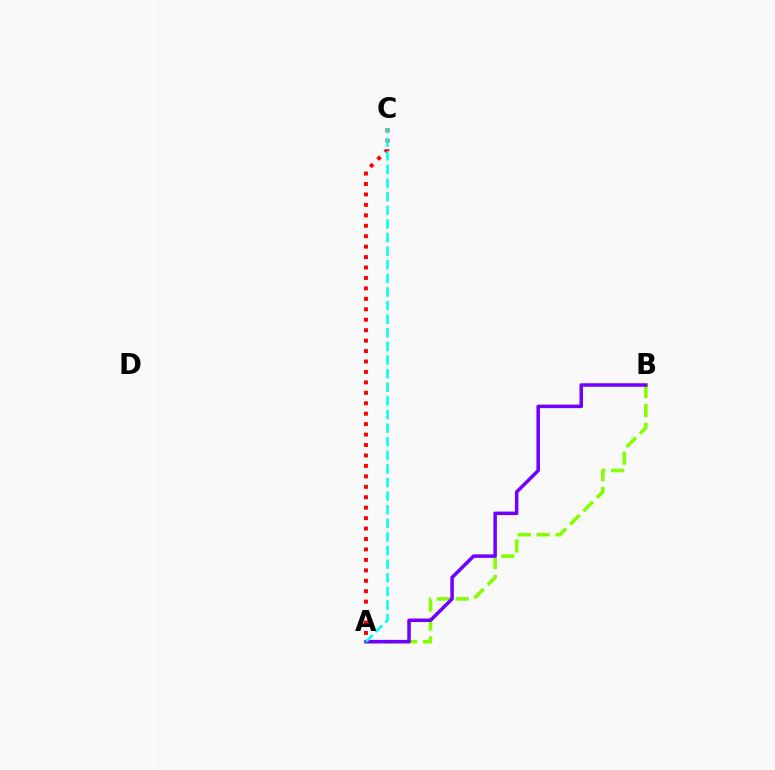{('A', 'B'): [{'color': '#84ff00', 'line_style': 'dashed', 'thickness': 2.57}, {'color': '#7200ff', 'line_style': 'solid', 'thickness': 2.53}], ('A', 'C'): [{'color': '#ff0000', 'line_style': 'dotted', 'thickness': 2.84}, {'color': '#00fff6', 'line_style': 'dashed', 'thickness': 1.85}]}